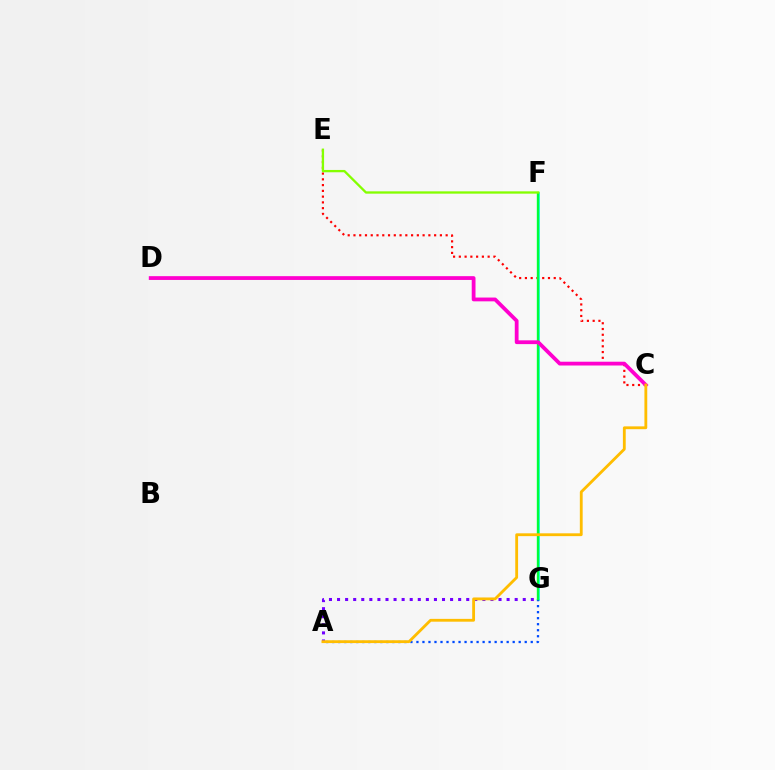{('F', 'G'): [{'color': '#00fff6', 'line_style': 'solid', 'thickness': 1.89}, {'color': '#00ff39', 'line_style': 'solid', 'thickness': 1.7}], ('A', 'G'): [{'color': '#004bff', 'line_style': 'dotted', 'thickness': 1.63}, {'color': '#7200ff', 'line_style': 'dotted', 'thickness': 2.19}], ('C', 'E'): [{'color': '#ff0000', 'line_style': 'dotted', 'thickness': 1.57}], ('C', 'D'): [{'color': '#ff00cf', 'line_style': 'solid', 'thickness': 2.73}], ('E', 'F'): [{'color': '#84ff00', 'line_style': 'solid', 'thickness': 1.67}], ('A', 'C'): [{'color': '#ffbd00', 'line_style': 'solid', 'thickness': 2.03}]}